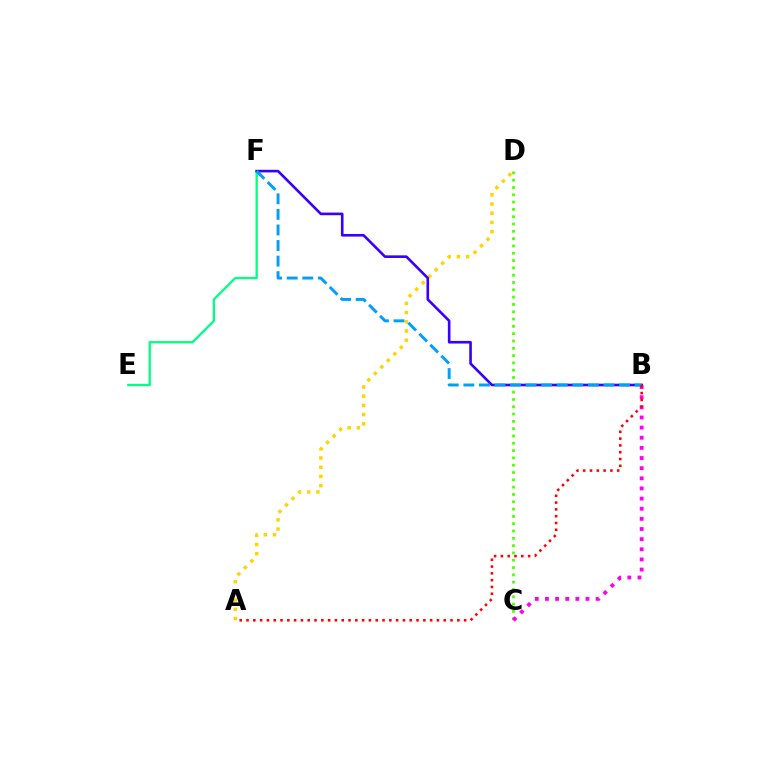{('A', 'D'): [{'color': '#ffd500', 'line_style': 'dotted', 'thickness': 2.5}], ('E', 'F'): [{'color': '#00ff86', 'line_style': 'solid', 'thickness': 1.65}], ('B', 'F'): [{'color': '#3700ff', 'line_style': 'solid', 'thickness': 1.89}, {'color': '#009eff', 'line_style': 'dashed', 'thickness': 2.11}], ('C', 'D'): [{'color': '#4fff00', 'line_style': 'dotted', 'thickness': 1.99}], ('B', 'C'): [{'color': '#ff00ed', 'line_style': 'dotted', 'thickness': 2.75}], ('A', 'B'): [{'color': '#ff0000', 'line_style': 'dotted', 'thickness': 1.85}]}